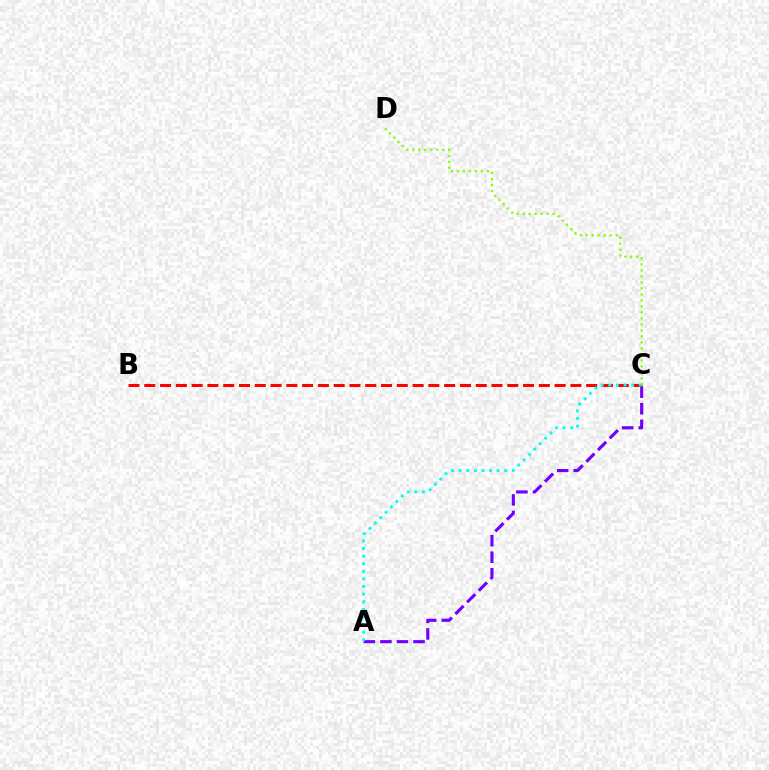{('A', 'C'): [{'color': '#7200ff', 'line_style': 'dashed', 'thickness': 2.25}, {'color': '#00fff6', 'line_style': 'dotted', 'thickness': 2.07}], ('B', 'C'): [{'color': '#ff0000', 'line_style': 'dashed', 'thickness': 2.14}], ('C', 'D'): [{'color': '#84ff00', 'line_style': 'dotted', 'thickness': 1.63}]}